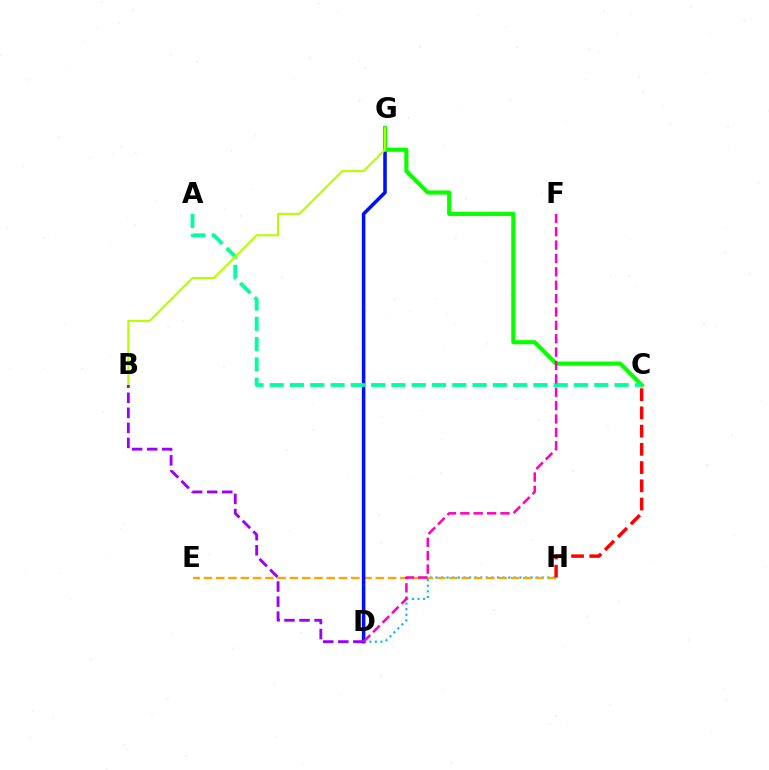{('D', 'H'): [{'color': '#00b5ff', 'line_style': 'dotted', 'thickness': 1.52}], ('E', 'H'): [{'color': '#ffa500', 'line_style': 'dashed', 'thickness': 1.67}], ('D', 'G'): [{'color': '#0010ff', 'line_style': 'solid', 'thickness': 2.55}], ('C', 'H'): [{'color': '#ff0000', 'line_style': 'dashed', 'thickness': 2.48}], ('C', 'G'): [{'color': '#08ff00', 'line_style': 'solid', 'thickness': 2.98}], ('A', 'C'): [{'color': '#00ff9d', 'line_style': 'dashed', 'thickness': 2.76}], ('B', 'G'): [{'color': '#b3ff00', 'line_style': 'solid', 'thickness': 1.5}], ('B', 'D'): [{'color': '#9b00ff', 'line_style': 'dashed', 'thickness': 2.04}], ('D', 'F'): [{'color': '#ff00bd', 'line_style': 'dashed', 'thickness': 1.82}]}